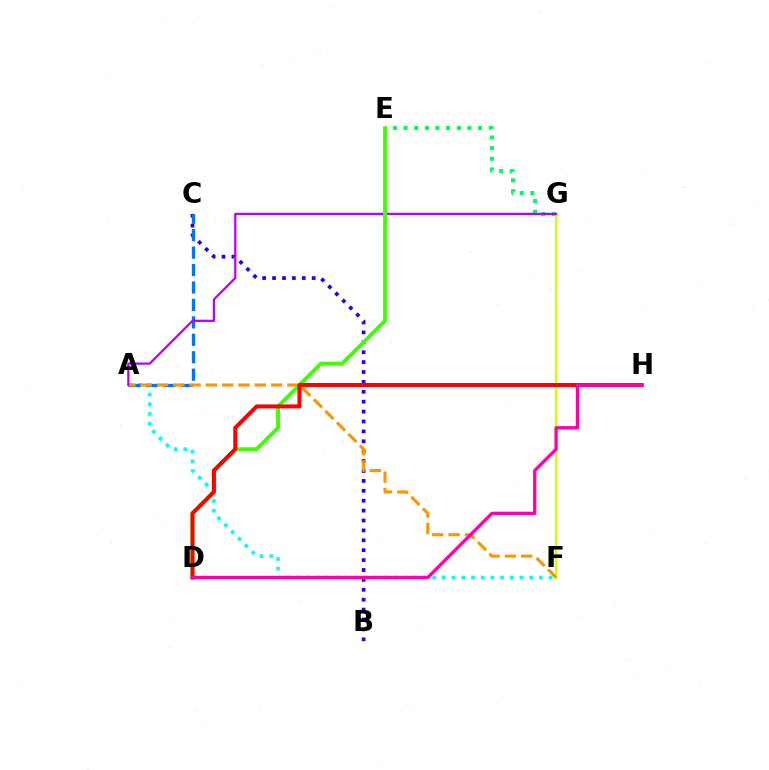{('E', 'G'): [{'color': '#00ff5c', 'line_style': 'dotted', 'thickness': 2.9}], ('A', 'F'): [{'color': '#00fff6', 'line_style': 'dotted', 'thickness': 2.64}, {'color': '#ff9400', 'line_style': 'dashed', 'thickness': 2.21}], ('B', 'C'): [{'color': '#2500ff', 'line_style': 'dotted', 'thickness': 2.69}], ('A', 'C'): [{'color': '#0074ff', 'line_style': 'dashed', 'thickness': 2.37}], ('F', 'G'): [{'color': '#d1ff00', 'line_style': 'solid', 'thickness': 1.64}], ('A', 'G'): [{'color': '#b900ff', 'line_style': 'solid', 'thickness': 1.61}], ('D', 'E'): [{'color': '#3dff00', 'line_style': 'solid', 'thickness': 2.78}], ('D', 'H'): [{'color': '#ff0000', 'line_style': 'solid', 'thickness': 2.88}, {'color': '#ff00ac', 'line_style': 'solid', 'thickness': 2.37}]}